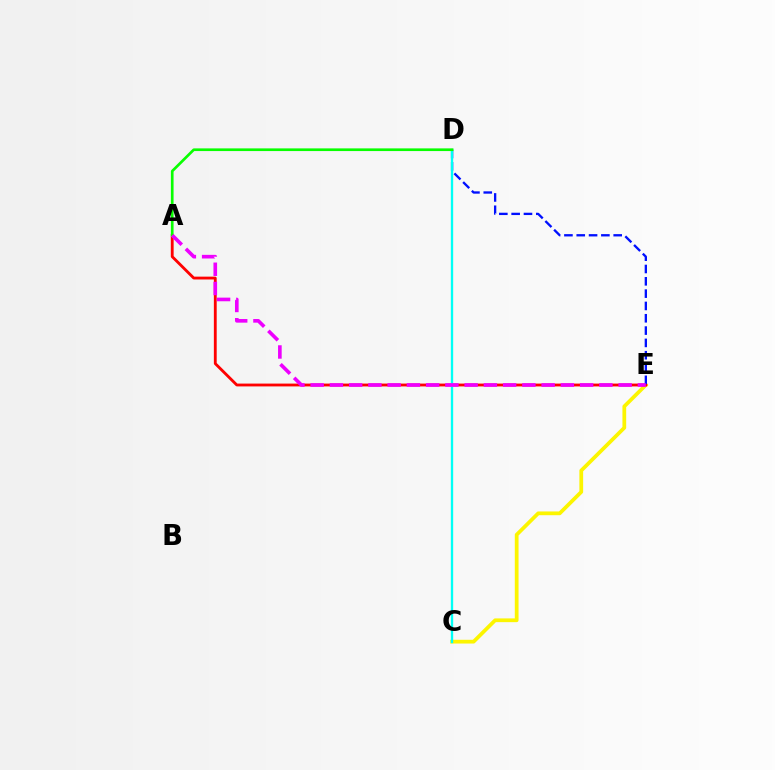{('C', 'E'): [{'color': '#fcf500', 'line_style': 'solid', 'thickness': 2.7}], ('A', 'E'): [{'color': '#ff0000', 'line_style': 'solid', 'thickness': 2.04}, {'color': '#ee00ff', 'line_style': 'dashed', 'thickness': 2.61}], ('D', 'E'): [{'color': '#0010ff', 'line_style': 'dashed', 'thickness': 1.67}], ('C', 'D'): [{'color': '#00fff6', 'line_style': 'solid', 'thickness': 1.68}], ('A', 'D'): [{'color': '#08ff00', 'line_style': 'solid', 'thickness': 1.93}]}